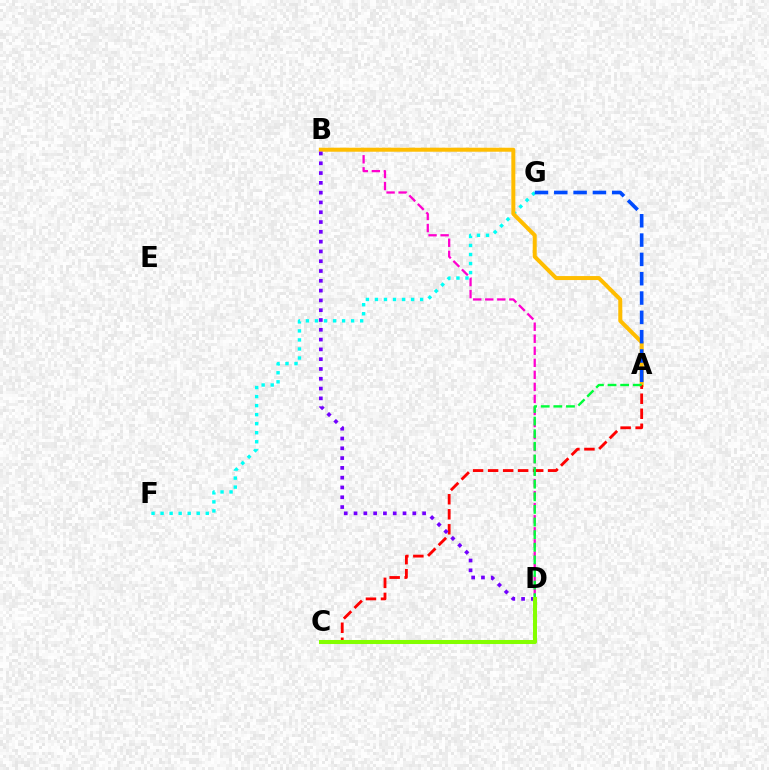{('B', 'D'): [{'color': '#ff00cf', 'line_style': 'dashed', 'thickness': 1.64}, {'color': '#7200ff', 'line_style': 'dotted', 'thickness': 2.66}], ('F', 'G'): [{'color': '#00fff6', 'line_style': 'dotted', 'thickness': 2.46}], ('A', 'B'): [{'color': '#ffbd00', 'line_style': 'solid', 'thickness': 2.88}], ('A', 'G'): [{'color': '#004bff', 'line_style': 'dashed', 'thickness': 2.62}], ('A', 'C'): [{'color': '#ff0000', 'line_style': 'dashed', 'thickness': 2.04}], ('A', 'D'): [{'color': '#00ff39', 'line_style': 'dashed', 'thickness': 1.71}], ('C', 'D'): [{'color': '#84ff00', 'line_style': 'solid', 'thickness': 2.91}]}